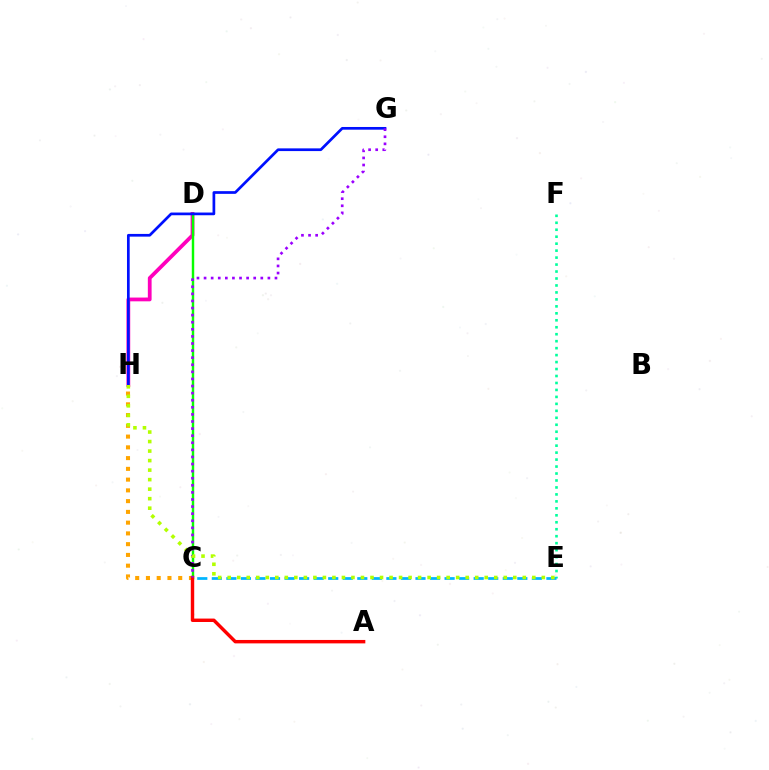{('D', 'H'): [{'color': '#ff00bd', 'line_style': 'solid', 'thickness': 2.71}], ('E', 'F'): [{'color': '#00ff9d', 'line_style': 'dotted', 'thickness': 1.89}], ('C', 'D'): [{'color': '#08ff00', 'line_style': 'solid', 'thickness': 1.76}], ('C', 'H'): [{'color': '#ffa500', 'line_style': 'dotted', 'thickness': 2.92}], ('G', 'H'): [{'color': '#0010ff', 'line_style': 'solid', 'thickness': 1.95}], ('A', 'C'): [{'color': '#ff0000', 'line_style': 'solid', 'thickness': 2.47}], ('C', 'E'): [{'color': '#00b5ff', 'line_style': 'dashed', 'thickness': 1.98}], ('C', 'G'): [{'color': '#9b00ff', 'line_style': 'dotted', 'thickness': 1.93}], ('E', 'H'): [{'color': '#b3ff00', 'line_style': 'dotted', 'thickness': 2.59}]}